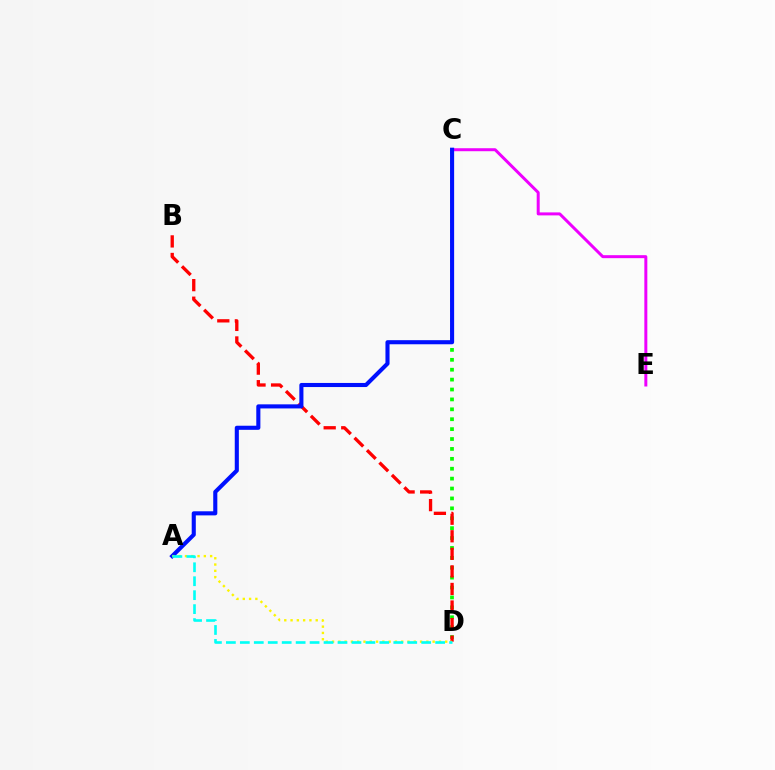{('C', 'E'): [{'color': '#ee00ff', 'line_style': 'solid', 'thickness': 2.15}], ('C', 'D'): [{'color': '#08ff00', 'line_style': 'dotted', 'thickness': 2.69}], ('B', 'D'): [{'color': '#ff0000', 'line_style': 'dashed', 'thickness': 2.39}], ('A', 'C'): [{'color': '#0010ff', 'line_style': 'solid', 'thickness': 2.95}], ('A', 'D'): [{'color': '#fcf500', 'line_style': 'dotted', 'thickness': 1.71}, {'color': '#00fff6', 'line_style': 'dashed', 'thickness': 1.9}]}